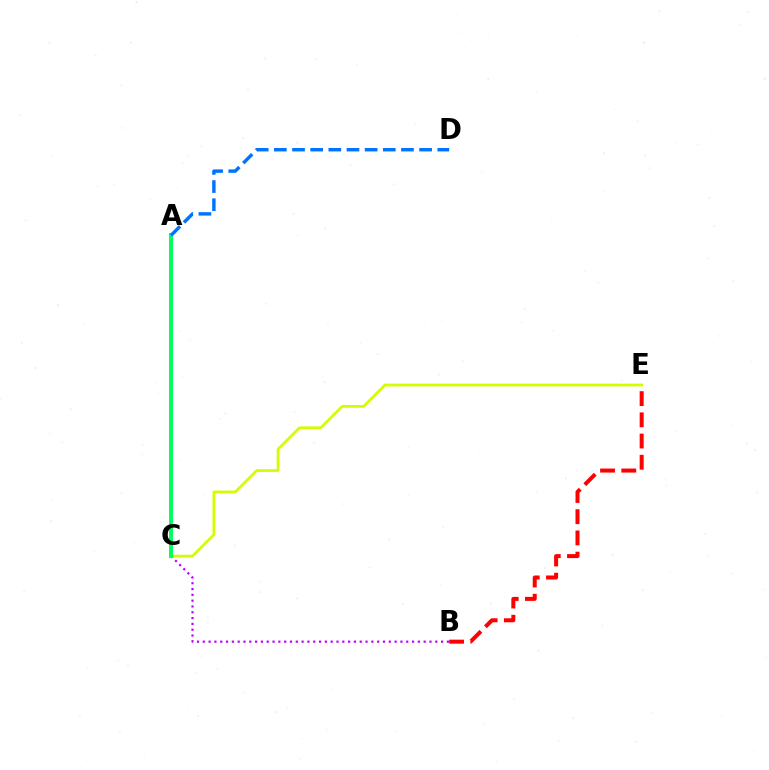{('C', 'E'): [{'color': '#d1ff00', 'line_style': 'solid', 'thickness': 1.99}], ('B', 'E'): [{'color': '#ff0000', 'line_style': 'dashed', 'thickness': 2.88}], ('B', 'C'): [{'color': '#b900ff', 'line_style': 'dotted', 'thickness': 1.58}], ('A', 'C'): [{'color': '#00ff5c', 'line_style': 'solid', 'thickness': 2.83}], ('A', 'D'): [{'color': '#0074ff', 'line_style': 'dashed', 'thickness': 2.47}]}